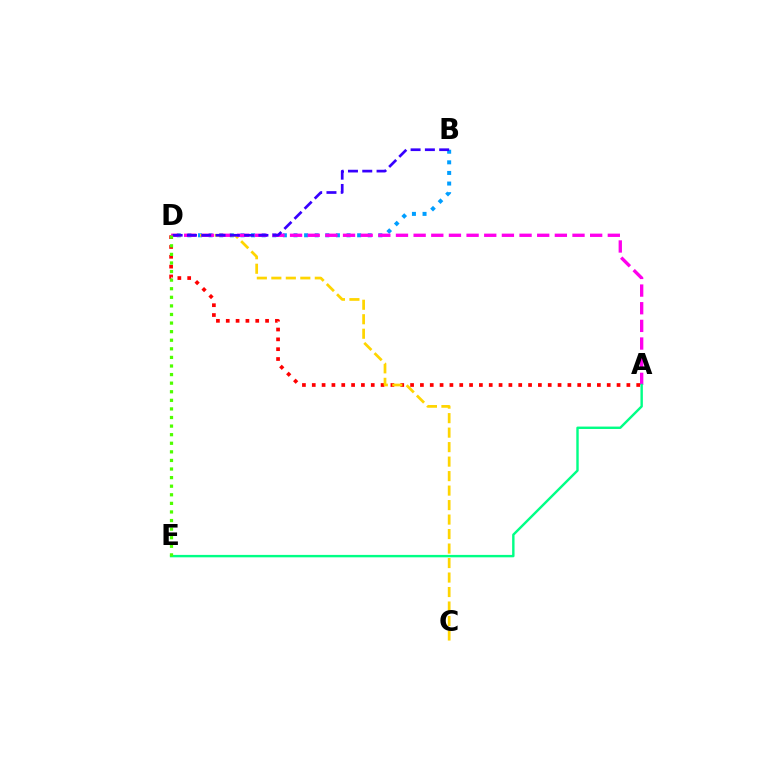{('B', 'D'): [{'color': '#009eff', 'line_style': 'dotted', 'thickness': 2.88}, {'color': '#3700ff', 'line_style': 'dashed', 'thickness': 1.94}], ('A', 'D'): [{'color': '#ff0000', 'line_style': 'dotted', 'thickness': 2.67}, {'color': '#ff00ed', 'line_style': 'dashed', 'thickness': 2.4}], ('C', 'D'): [{'color': '#ffd500', 'line_style': 'dashed', 'thickness': 1.97}], ('A', 'E'): [{'color': '#00ff86', 'line_style': 'solid', 'thickness': 1.74}], ('D', 'E'): [{'color': '#4fff00', 'line_style': 'dotted', 'thickness': 2.33}]}